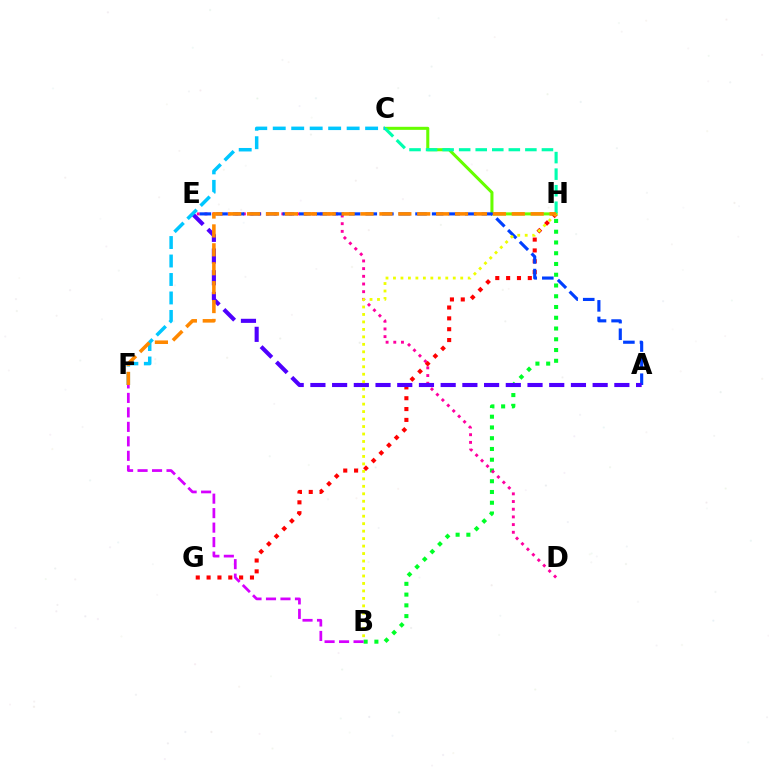{('B', 'H'): [{'color': '#00ff27', 'line_style': 'dotted', 'thickness': 2.92}, {'color': '#eeff00', 'line_style': 'dotted', 'thickness': 2.03}], ('C', 'H'): [{'color': '#66ff00', 'line_style': 'solid', 'thickness': 2.19}, {'color': '#00ffaf', 'line_style': 'dashed', 'thickness': 2.25}], ('D', 'E'): [{'color': '#ff00a0', 'line_style': 'dotted', 'thickness': 2.09}], ('G', 'H'): [{'color': '#ff0000', 'line_style': 'dotted', 'thickness': 2.95}], ('A', 'E'): [{'color': '#003fff', 'line_style': 'dashed', 'thickness': 2.25}, {'color': '#4f00ff', 'line_style': 'dashed', 'thickness': 2.95}], ('C', 'F'): [{'color': '#00c7ff', 'line_style': 'dashed', 'thickness': 2.51}], ('F', 'H'): [{'color': '#ff8800', 'line_style': 'dashed', 'thickness': 2.57}], ('B', 'F'): [{'color': '#d600ff', 'line_style': 'dashed', 'thickness': 1.97}]}